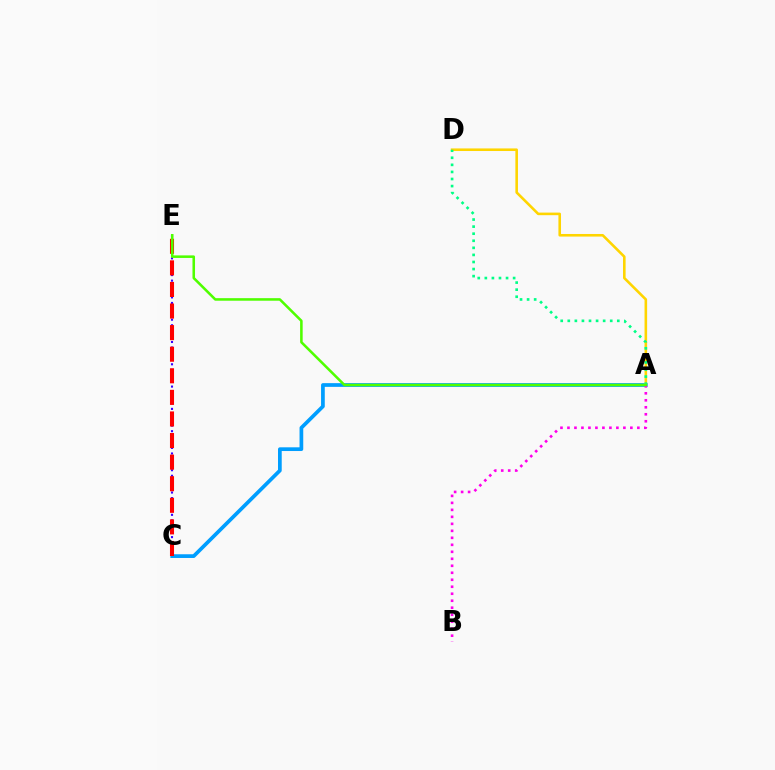{('A', 'C'): [{'color': '#009eff', 'line_style': 'solid', 'thickness': 2.68}], ('C', 'E'): [{'color': '#3700ff', 'line_style': 'dotted', 'thickness': 1.51}, {'color': '#ff0000', 'line_style': 'dashed', 'thickness': 2.93}], ('A', 'D'): [{'color': '#ffd500', 'line_style': 'solid', 'thickness': 1.87}, {'color': '#00ff86', 'line_style': 'dotted', 'thickness': 1.92}], ('A', 'B'): [{'color': '#ff00ed', 'line_style': 'dotted', 'thickness': 1.9}], ('A', 'E'): [{'color': '#4fff00', 'line_style': 'solid', 'thickness': 1.84}]}